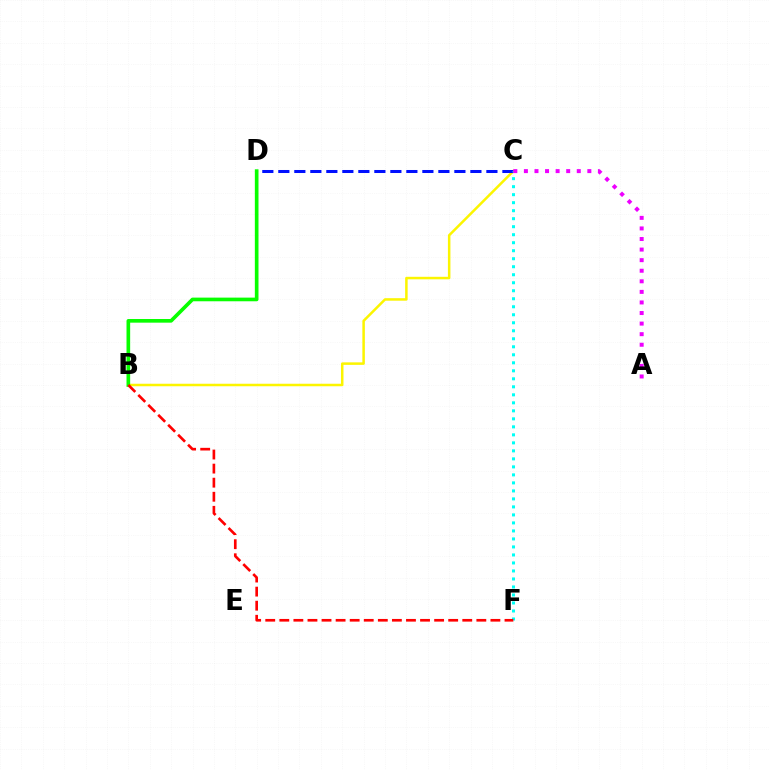{('B', 'C'): [{'color': '#fcf500', 'line_style': 'solid', 'thickness': 1.81}], ('C', 'D'): [{'color': '#0010ff', 'line_style': 'dashed', 'thickness': 2.17}], ('B', 'D'): [{'color': '#08ff00', 'line_style': 'solid', 'thickness': 2.63}], ('C', 'F'): [{'color': '#00fff6', 'line_style': 'dotted', 'thickness': 2.18}], ('B', 'F'): [{'color': '#ff0000', 'line_style': 'dashed', 'thickness': 1.91}], ('A', 'C'): [{'color': '#ee00ff', 'line_style': 'dotted', 'thickness': 2.87}]}